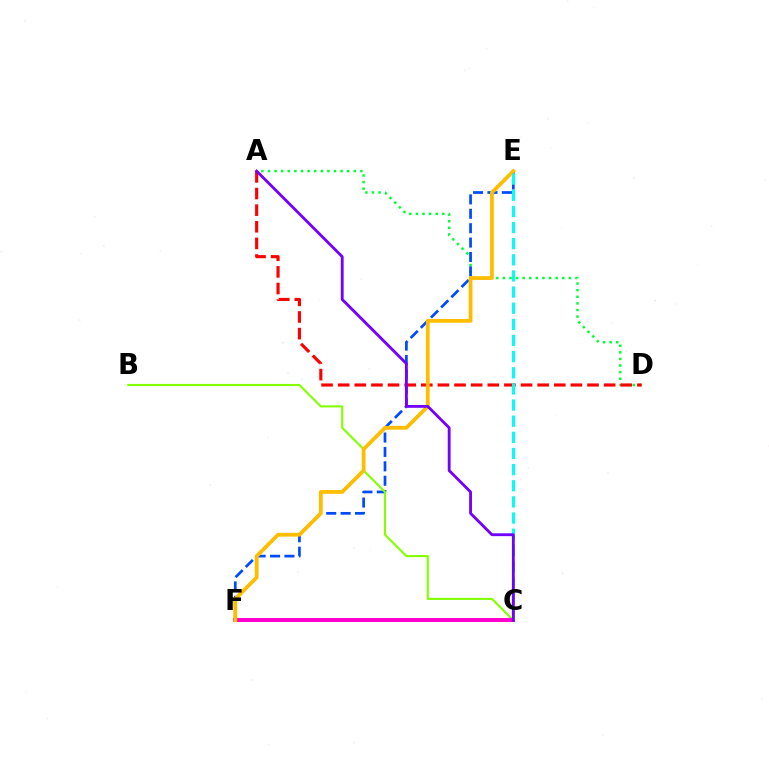{('A', 'D'): [{'color': '#00ff39', 'line_style': 'dotted', 'thickness': 1.79}, {'color': '#ff0000', 'line_style': 'dashed', 'thickness': 2.26}], ('E', 'F'): [{'color': '#004bff', 'line_style': 'dashed', 'thickness': 1.96}, {'color': '#ffbd00', 'line_style': 'solid', 'thickness': 2.73}], ('B', 'C'): [{'color': '#84ff00', 'line_style': 'solid', 'thickness': 1.52}], ('C', 'F'): [{'color': '#ff00cf', 'line_style': 'solid', 'thickness': 2.88}], ('C', 'E'): [{'color': '#00fff6', 'line_style': 'dashed', 'thickness': 2.19}], ('A', 'C'): [{'color': '#7200ff', 'line_style': 'solid', 'thickness': 2.04}]}